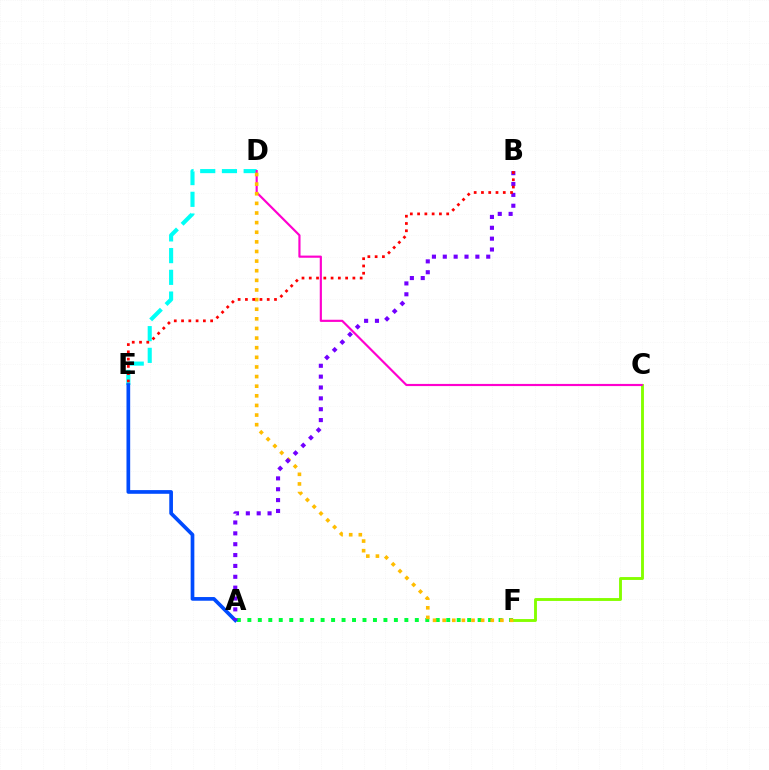{('D', 'E'): [{'color': '#00fff6', 'line_style': 'dashed', 'thickness': 2.95}], ('A', 'F'): [{'color': '#00ff39', 'line_style': 'dotted', 'thickness': 2.84}], ('C', 'F'): [{'color': '#84ff00', 'line_style': 'solid', 'thickness': 2.08}], ('C', 'D'): [{'color': '#ff00cf', 'line_style': 'solid', 'thickness': 1.56}], ('D', 'F'): [{'color': '#ffbd00', 'line_style': 'dotted', 'thickness': 2.61}], ('A', 'E'): [{'color': '#004bff', 'line_style': 'solid', 'thickness': 2.66}], ('A', 'B'): [{'color': '#7200ff', 'line_style': 'dotted', 'thickness': 2.95}], ('B', 'E'): [{'color': '#ff0000', 'line_style': 'dotted', 'thickness': 1.98}]}